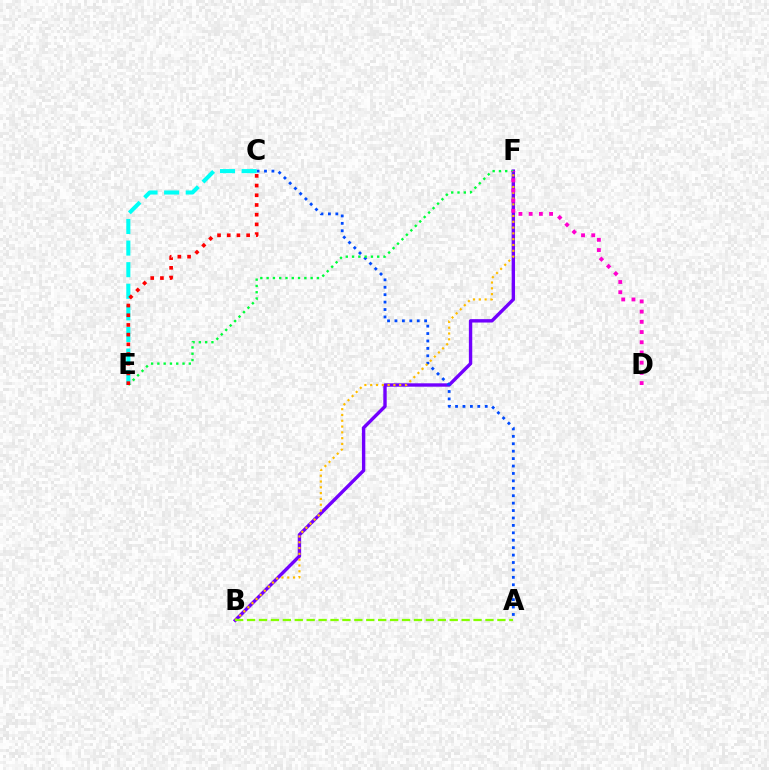{('B', 'F'): [{'color': '#7200ff', 'line_style': 'solid', 'thickness': 2.44}, {'color': '#ffbd00', 'line_style': 'dotted', 'thickness': 1.58}], ('A', 'C'): [{'color': '#004bff', 'line_style': 'dotted', 'thickness': 2.02}], ('C', 'E'): [{'color': '#00fff6', 'line_style': 'dashed', 'thickness': 2.93}, {'color': '#ff0000', 'line_style': 'dotted', 'thickness': 2.64}], ('A', 'B'): [{'color': '#84ff00', 'line_style': 'dashed', 'thickness': 1.62}], ('E', 'F'): [{'color': '#00ff39', 'line_style': 'dotted', 'thickness': 1.71}], ('D', 'F'): [{'color': '#ff00cf', 'line_style': 'dotted', 'thickness': 2.77}]}